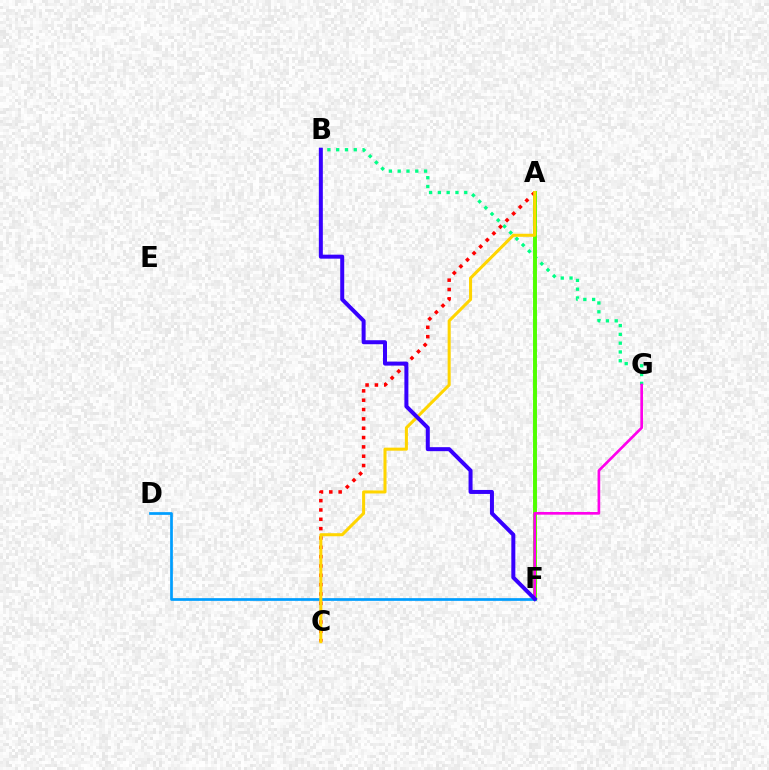{('B', 'G'): [{'color': '#00ff86', 'line_style': 'dotted', 'thickness': 2.39}], ('A', 'F'): [{'color': '#4fff00', 'line_style': 'solid', 'thickness': 2.83}], ('F', 'G'): [{'color': '#ff00ed', 'line_style': 'solid', 'thickness': 1.92}], ('D', 'F'): [{'color': '#009eff', 'line_style': 'solid', 'thickness': 1.96}], ('A', 'C'): [{'color': '#ff0000', 'line_style': 'dotted', 'thickness': 2.54}, {'color': '#ffd500', 'line_style': 'solid', 'thickness': 2.19}], ('B', 'F'): [{'color': '#3700ff', 'line_style': 'solid', 'thickness': 2.88}]}